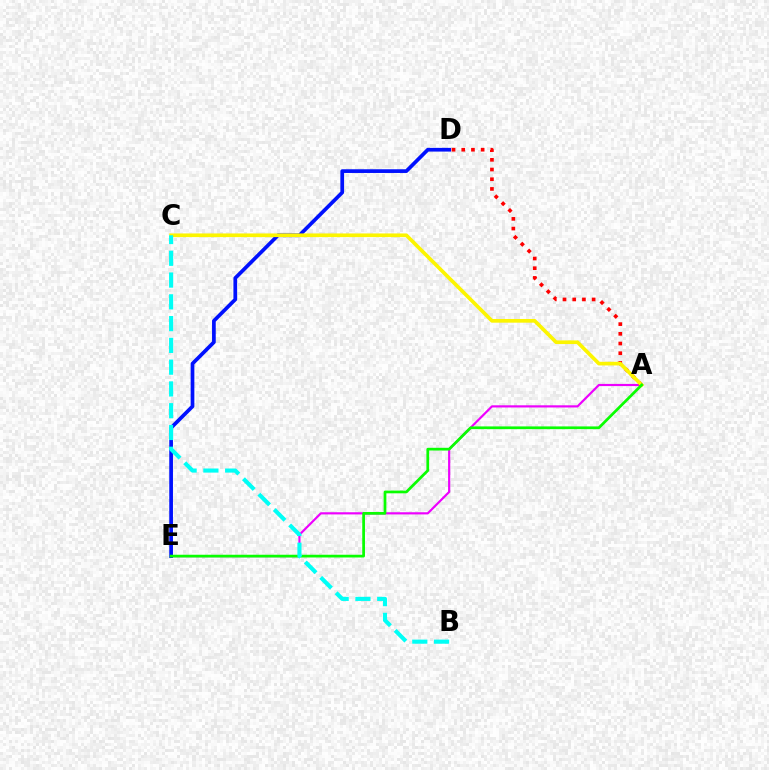{('A', 'E'): [{'color': '#ee00ff', 'line_style': 'solid', 'thickness': 1.56}, {'color': '#08ff00', 'line_style': 'solid', 'thickness': 1.97}], ('D', 'E'): [{'color': '#0010ff', 'line_style': 'solid', 'thickness': 2.67}], ('A', 'D'): [{'color': '#ff0000', 'line_style': 'dotted', 'thickness': 2.64}], ('A', 'C'): [{'color': '#fcf500', 'line_style': 'solid', 'thickness': 2.65}], ('B', 'C'): [{'color': '#00fff6', 'line_style': 'dashed', 'thickness': 2.96}]}